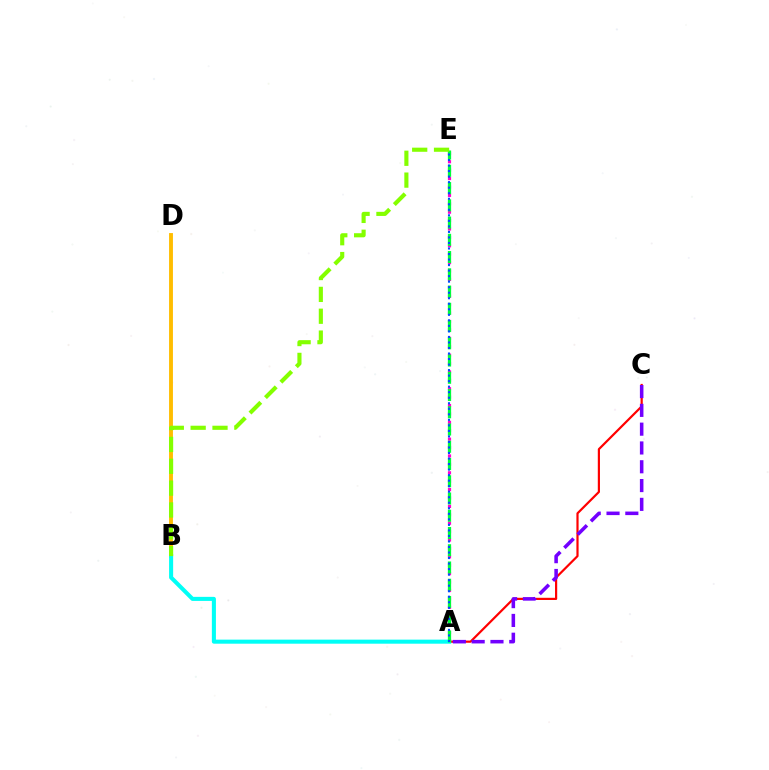{('A', 'C'): [{'color': '#ff0000', 'line_style': 'solid', 'thickness': 1.58}, {'color': '#7200ff', 'line_style': 'dashed', 'thickness': 2.55}], ('A', 'E'): [{'color': '#ff00cf', 'line_style': 'dotted', 'thickness': 2.28}, {'color': '#00ff39', 'line_style': 'dashed', 'thickness': 2.34}, {'color': '#004bff', 'line_style': 'dotted', 'thickness': 1.5}], ('B', 'D'): [{'color': '#ffbd00', 'line_style': 'solid', 'thickness': 2.79}], ('A', 'B'): [{'color': '#00fff6', 'line_style': 'solid', 'thickness': 2.92}], ('B', 'E'): [{'color': '#84ff00', 'line_style': 'dashed', 'thickness': 2.97}]}